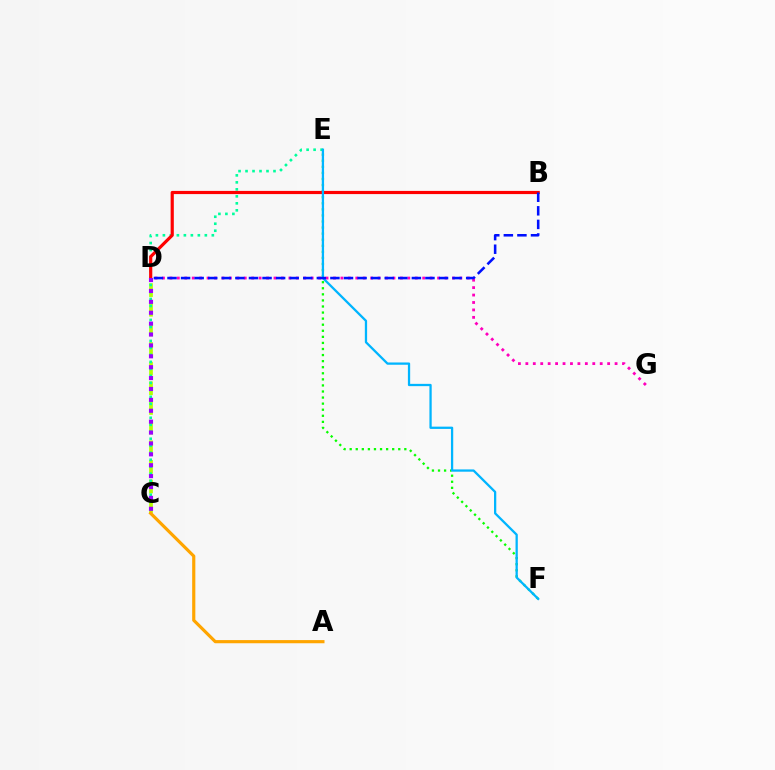{('C', 'D'): [{'color': '#b3ff00', 'line_style': 'dashed', 'thickness': 2.67}, {'color': '#9b00ff', 'line_style': 'dotted', 'thickness': 2.96}], ('C', 'E'): [{'color': '#00ff9d', 'line_style': 'dotted', 'thickness': 1.9}], ('E', 'F'): [{'color': '#08ff00', 'line_style': 'dotted', 'thickness': 1.65}, {'color': '#00b5ff', 'line_style': 'solid', 'thickness': 1.64}], ('A', 'C'): [{'color': '#ffa500', 'line_style': 'solid', 'thickness': 2.28}], ('B', 'D'): [{'color': '#ff0000', 'line_style': 'solid', 'thickness': 2.29}, {'color': '#0010ff', 'line_style': 'dashed', 'thickness': 1.84}], ('D', 'G'): [{'color': '#ff00bd', 'line_style': 'dotted', 'thickness': 2.02}]}